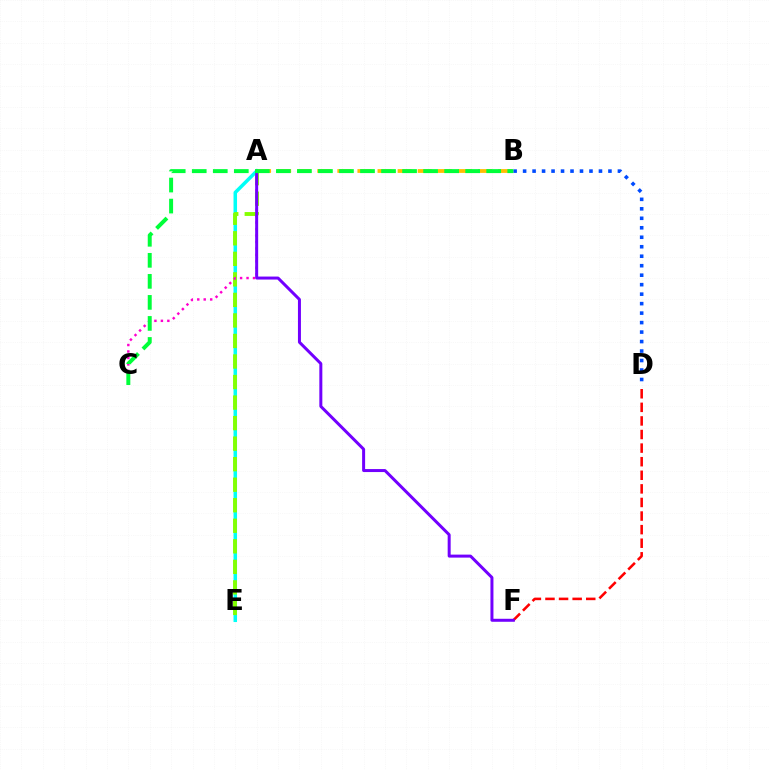{('A', 'B'): [{'color': '#ffbd00', 'line_style': 'dashed', 'thickness': 2.73}], ('D', 'F'): [{'color': '#ff0000', 'line_style': 'dashed', 'thickness': 1.85}], ('B', 'D'): [{'color': '#004bff', 'line_style': 'dotted', 'thickness': 2.58}], ('A', 'E'): [{'color': '#00fff6', 'line_style': 'solid', 'thickness': 2.54}, {'color': '#84ff00', 'line_style': 'dashed', 'thickness': 2.79}], ('A', 'C'): [{'color': '#ff00cf', 'line_style': 'dotted', 'thickness': 1.76}], ('A', 'F'): [{'color': '#7200ff', 'line_style': 'solid', 'thickness': 2.16}], ('B', 'C'): [{'color': '#00ff39', 'line_style': 'dashed', 'thickness': 2.86}]}